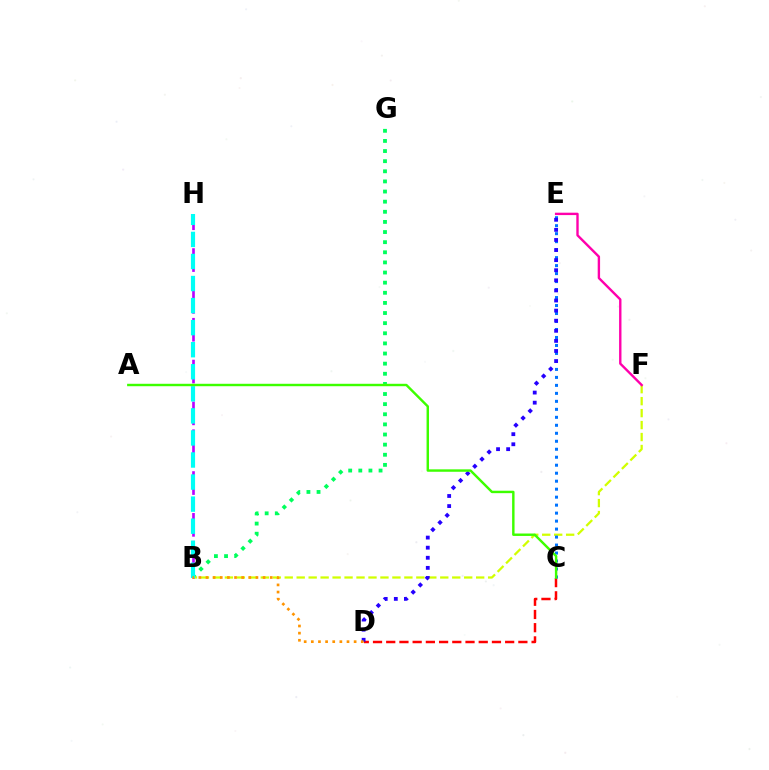{('B', 'G'): [{'color': '#00ff5c', 'line_style': 'dotted', 'thickness': 2.75}], ('C', 'D'): [{'color': '#ff0000', 'line_style': 'dashed', 'thickness': 1.8}], ('B', 'F'): [{'color': '#d1ff00', 'line_style': 'dashed', 'thickness': 1.63}], ('C', 'E'): [{'color': '#0074ff', 'line_style': 'dotted', 'thickness': 2.17}], ('B', 'H'): [{'color': '#b900ff', 'line_style': 'dashed', 'thickness': 1.89}, {'color': '#00fff6', 'line_style': 'dashed', 'thickness': 3.0}], ('D', 'E'): [{'color': '#2500ff', 'line_style': 'dotted', 'thickness': 2.74}], ('B', 'D'): [{'color': '#ff9400', 'line_style': 'dotted', 'thickness': 1.94}], ('E', 'F'): [{'color': '#ff00ac', 'line_style': 'solid', 'thickness': 1.72}], ('A', 'C'): [{'color': '#3dff00', 'line_style': 'solid', 'thickness': 1.75}]}